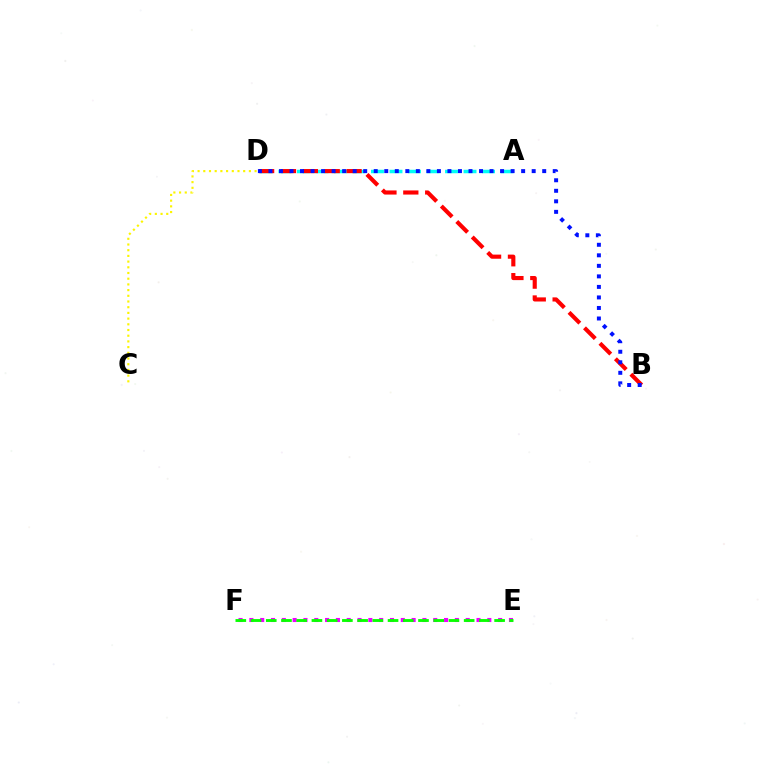{('E', 'F'): [{'color': '#ee00ff', 'line_style': 'dotted', 'thickness': 2.94}, {'color': '#08ff00', 'line_style': 'dashed', 'thickness': 2.07}], ('A', 'D'): [{'color': '#00fff6', 'line_style': 'dashed', 'thickness': 2.51}], ('C', 'D'): [{'color': '#fcf500', 'line_style': 'dotted', 'thickness': 1.55}], ('B', 'D'): [{'color': '#ff0000', 'line_style': 'dashed', 'thickness': 2.97}, {'color': '#0010ff', 'line_style': 'dotted', 'thickness': 2.86}]}